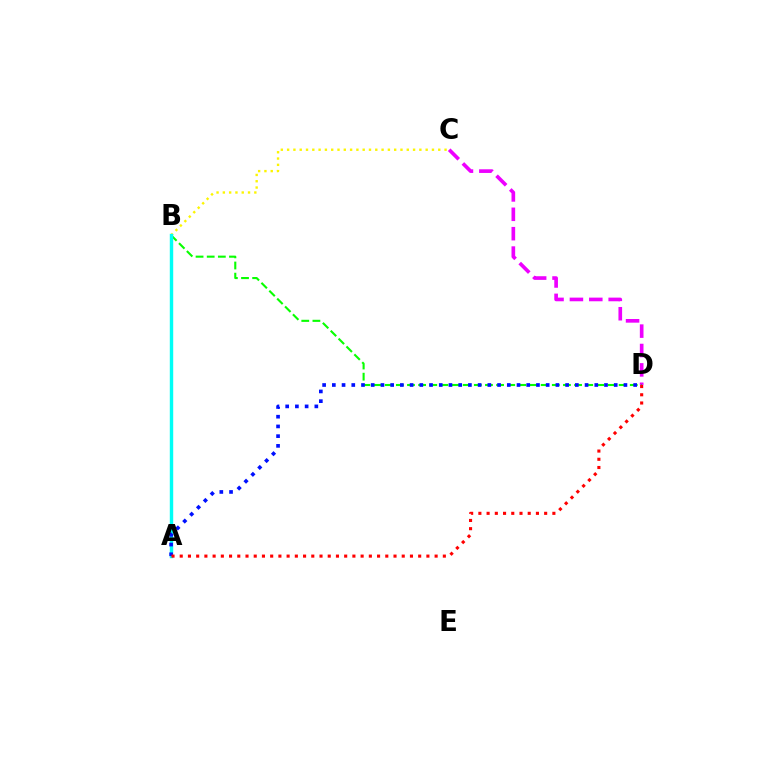{('C', 'D'): [{'color': '#ee00ff', 'line_style': 'dashed', 'thickness': 2.63}], ('B', 'D'): [{'color': '#08ff00', 'line_style': 'dashed', 'thickness': 1.51}], ('B', 'C'): [{'color': '#fcf500', 'line_style': 'dotted', 'thickness': 1.71}], ('A', 'B'): [{'color': '#00fff6', 'line_style': 'solid', 'thickness': 2.47}], ('A', 'D'): [{'color': '#0010ff', 'line_style': 'dotted', 'thickness': 2.64}, {'color': '#ff0000', 'line_style': 'dotted', 'thickness': 2.23}]}